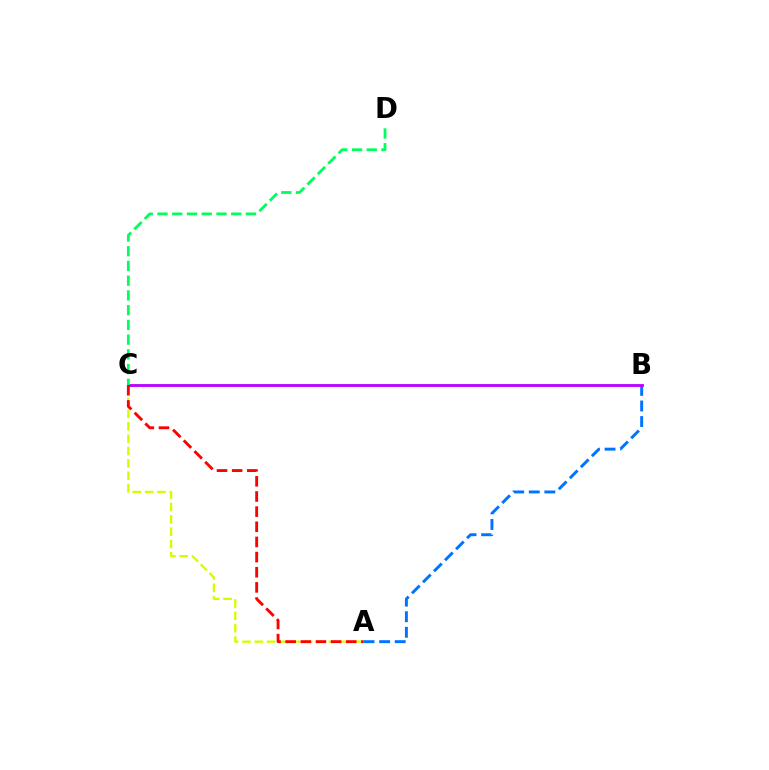{('A', 'C'): [{'color': '#d1ff00', 'line_style': 'dashed', 'thickness': 1.68}, {'color': '#ff0000', 'line_style': 'dashed', 'thickness': 2.06}], ('A', 'B'): [{'color': '#0074ff', 'line_style': 'dashed', 'thickness': 2.12}], ('B', 'C'): [{'color': '#b900ff', 'line_style': 'solid', 'thickness': 2.03}], ('C', 'D'): [{'color': '#00ff5c', 'line_style': 'dashed', 'thickness': 2.0}]}